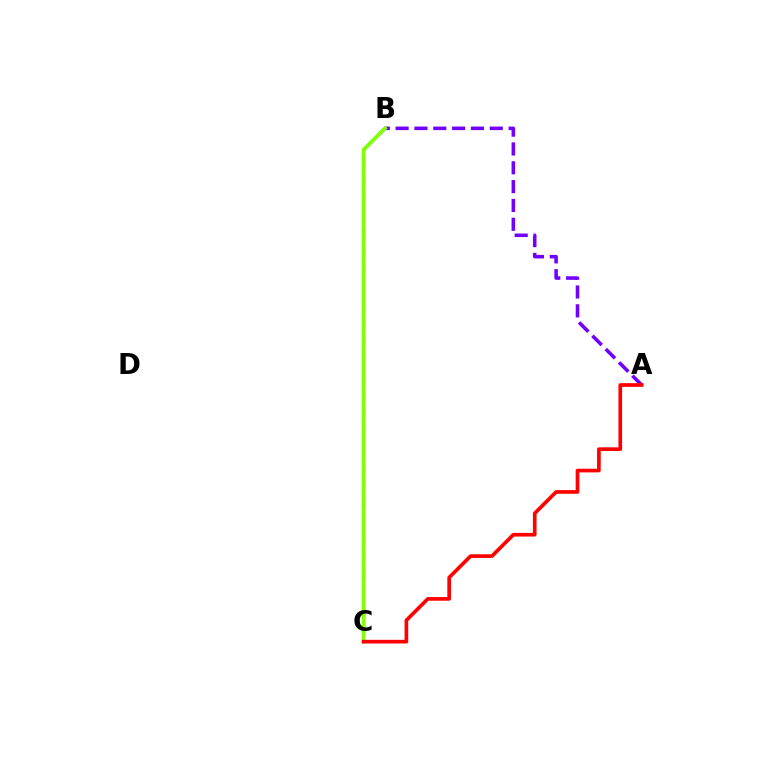{('A', 'B'): [{'color': '#7200ff', 'line_style': 'dashed', 'thickness': 2.56}], ('B', 'C'): [{'color': '#00fff6', 'line_style': 'dashed', 'thickness': 2.44}, {'color': '#84ff00', 'line_style': 'solid', 'thickness': 2.65}], ('A', 'C'): [{'color': '#ff0000', 'line_style': 'solid', 'thickness': 2.64}]}